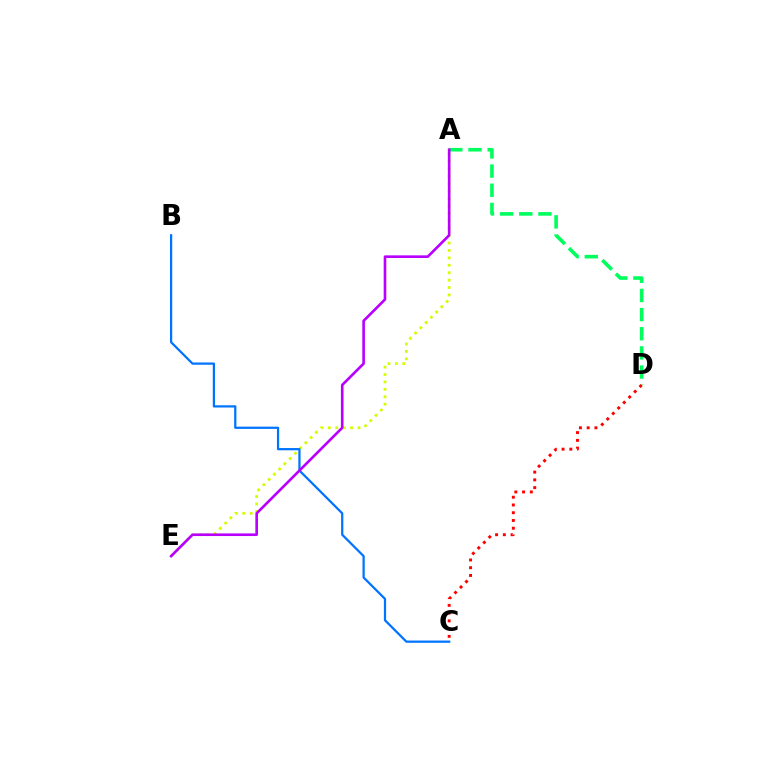{('A', 'E'): [{'color': '#d1ff00', 'line_style': 'dotted', 'thickness': 2.02}, {'color': '#b900ff', 'line_style': 'solid', 'thickness': 1.9}], ('A', 'D'): [{'color': '#00ff5c', 'line_style': 'dashed', 'thickness': 2.6}], ('B', 'C'): [{'color': '#0074ff', 'line_style': 'solid', 'thickness': 1.61}], ('C', 'D'): [{'color': '#ff0000', 'line_style': 'dotted', 'thickness': 2.11}]}